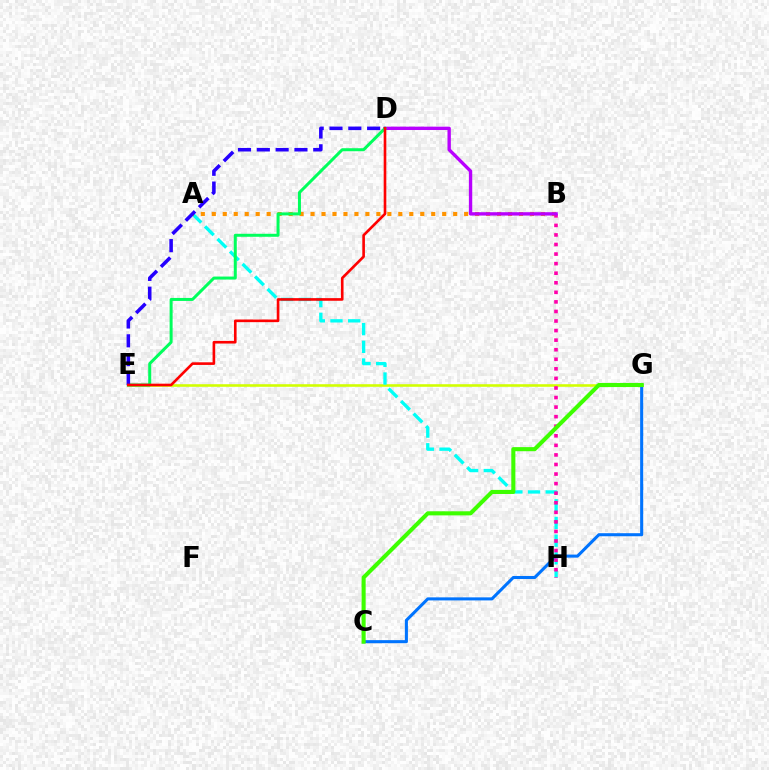{('E', 'G'): [{'color': '#d1ff00', 'line_style': 'solid', 'thickness': 1.86}], ('A', 'H'): [{'color': '#00fff6', 'line_style': 'dashed', 'thickness': 2.4}], ('A', 'B'): [{'color': '#ff9400', 'line_style': 'dotted', 'thickness': 2.98}], ('C', 'G'): [{'color': '#0074ff', 'line_style': 'solid', 'thickness': 2.2}, {'color': '#3dff00', 'line_style': 'solid', 'thickness': 2.94}], ('B', 'H'): [{'color': '#ff00ac', 'line_style': 'dotted', 'thickness': 2.6}], ('B', 'D'): [{'color': '#b900ff', 'line_style': 'solid', 'thickness': 2.42}], ('D', 'E'): [{'color': '#00ff5c', 'line_style': 'solid', 'thickness': 2.16}, {'color': '#2500ff', 'line_style': 'dashed', 'thickness': 2.56}, {'color': '#ff0000', 'line_style': 'solid', 'thickness': 1.89}]}